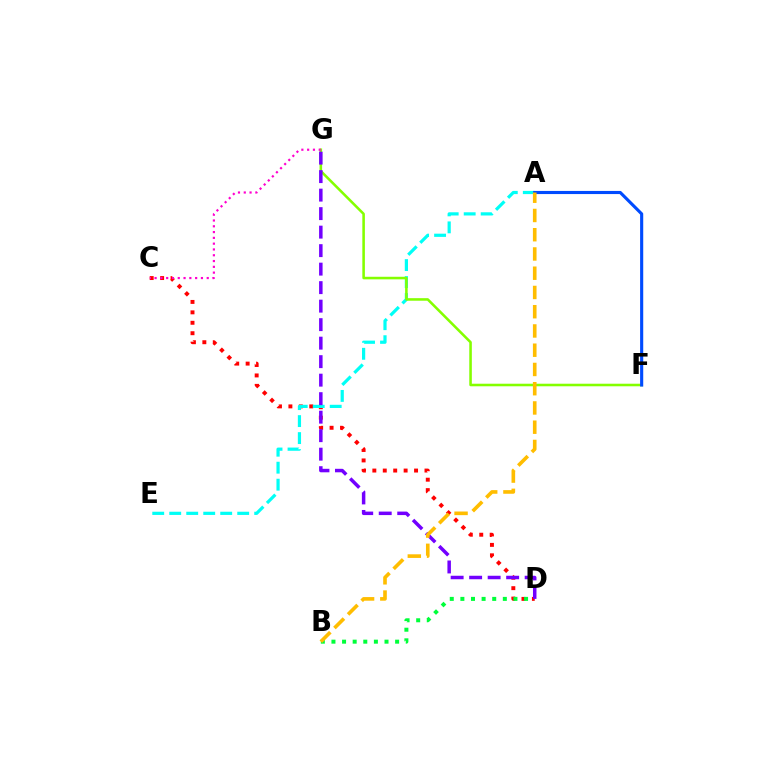{('C', 'D'): [{'color': '#ff0000', 'line_style': 'dotted', 'thickness': 2.83}], ('A', 'E'): [{'color': '#00fff6', 'line_style': 'dashed', 'thickness': 2.31}], ('F', 'G'): [{'color': '#84ff00', 'line_style': 'solid', 'thickness': 1.84}], ('B', 'D'): [{'color': '#00ff39', 'line_style': 'dotted', 'thickness': 2.88}], ('C', 'G'): [{'color': '#ff00cf', 'line_style': 'dotted', 'thickness': 1.57}], ('A', 'F'): [{'color': '#004bff', 'line_style': 'solid', 'thickness': 2.25}], ('D', 'G'): [{'color': '#7200ff', 'line_style': 'dashed', 'thickness': 2.51}], ('A', 'B'): [{'color': '#ffbd00', 'line_style': 'dashed', 'thickness': 2.61}]}